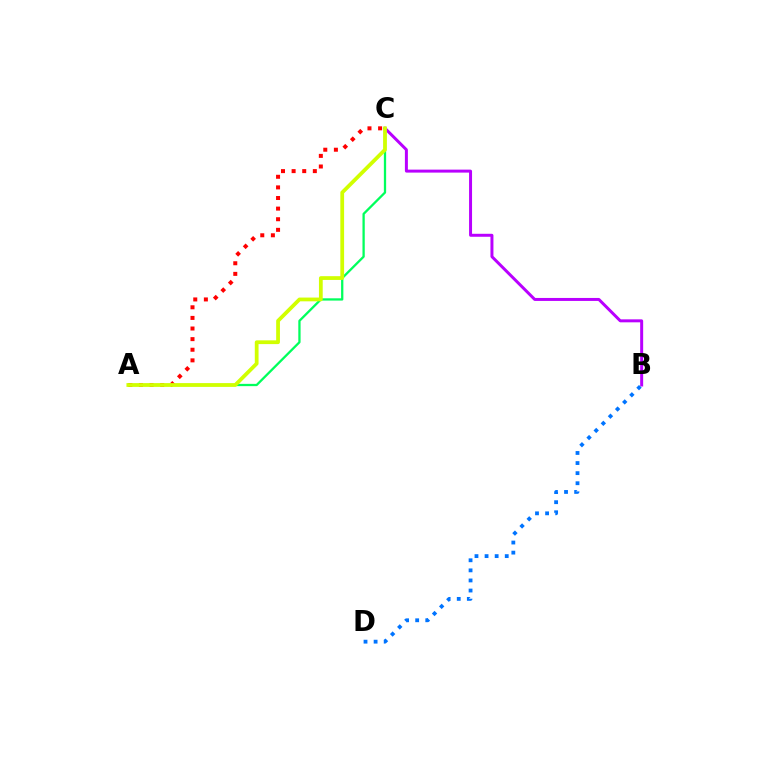{('B', 'C'): [{'color': '#b900ff', 'line_style': 'solid', 'thickness': 2.15}], ('B', 'D'): [{'color': '#0074ff', 'line_style': 'dotted', 'thickness': 2.74}], ('A', 'C'): [{'color': '#00ff5c', 'line_style': 'solid', 'thickness': 1.64}, {'color': '#ff0000', 'line_style': 'dotted', 'thickness': 2.88}, {'color': '#d1ff00', 'line_style': 'solid', 'thickness': 2.71}]}